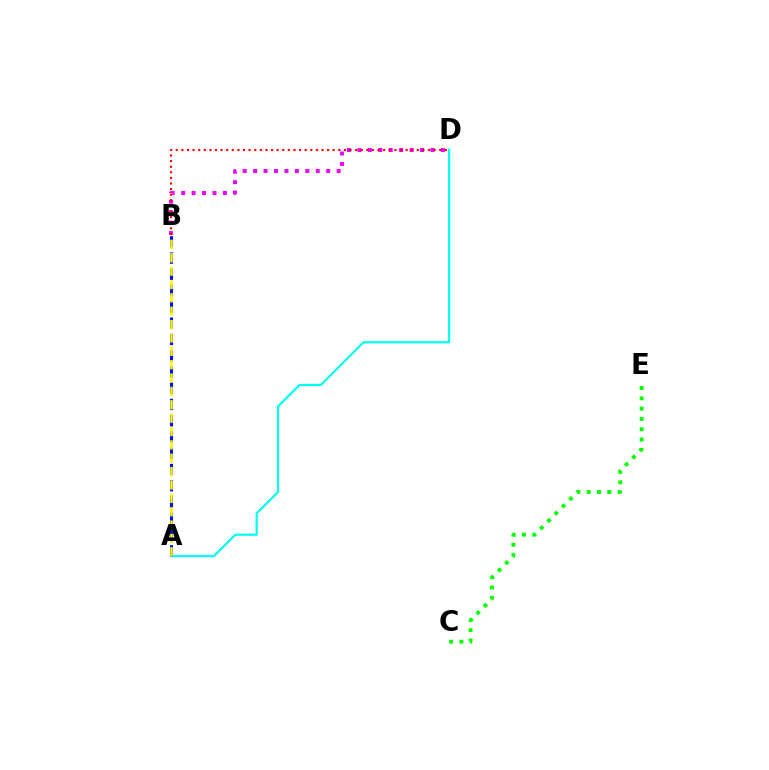{('A', 'D'): [{'color': '#00fff6', 'line_style': 'solid', 'thickness': 1.59}], ('A', 'B'): [{'color': '#0010ff', 'line_style': 'dashed', 'thickness': 2.21}, {'color': '#fcf500', 'line_style': 'dashed', 'thickness': 1.82}], ('B', 'D'): [{'color': '#ee00ff', 'line_style': 'dotted', 'thickness': 2.84}, {'color': '#ff0000', 'line_style': 'dotted', 'thickness': 1.52}], ('C', 'E'): [{'color': '#08ff00', 'line_style': 'dotted', 'thickness': 2.8}]}